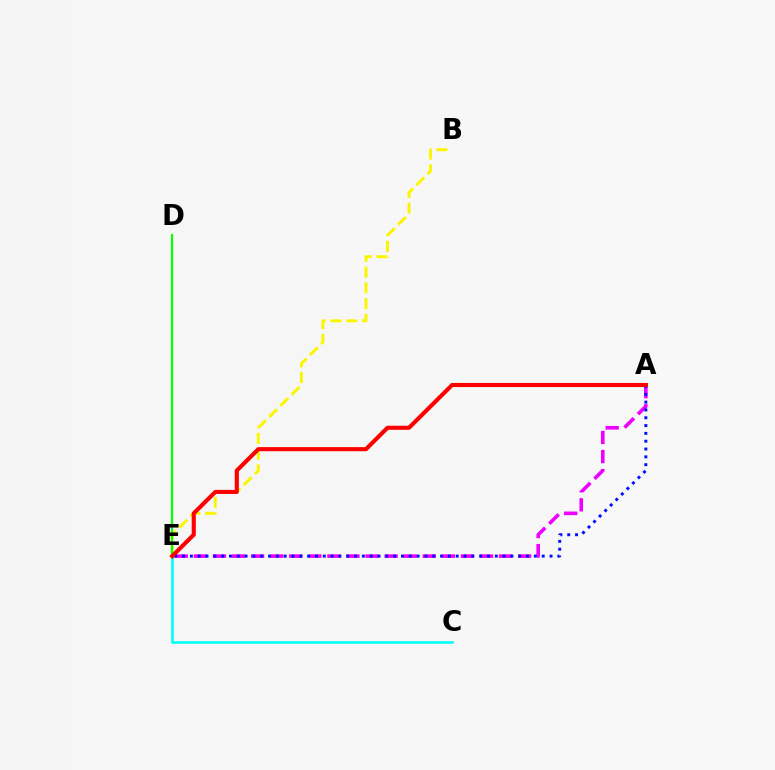{('B', 'E'): [{'color': '#fcf500', 'line_style': 'dashed', 'thickness': 2.14}], ('A', 'E'): [{'color': '#ee00ff', 'line_style': 'dashed', 'thickness': 2.59}, {'color': '#0010ff', 'line_style': 'dotted', 'thickness': 2.12}, {'color': '#ff0000', 'line_style': 'solid', 'thickness': 2.96}], ('D', 'E'): [{'color': '#08ff00', 'line_style': 'solid', 'thickness': 1.57}], ('C', 'E'): [{'color': '#00fff6', 'line_style': 'solid', 'thickness': 1.87}]}